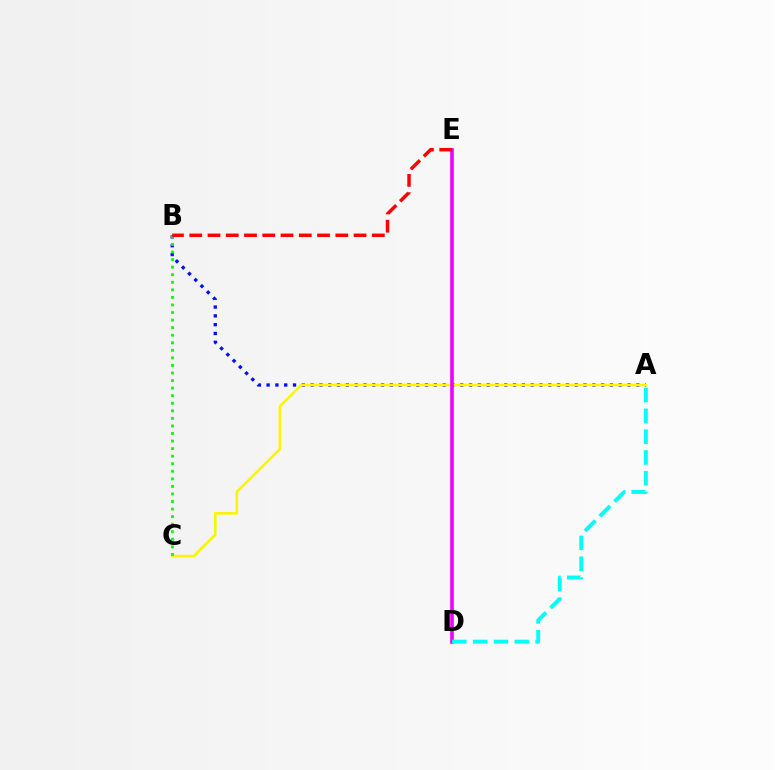{('A', 'B'): [{'color': '#0010ff', 'line_style': 'dotted', 'thickness': 2.39}], ('A', 'C'): [{'color': '#fcf500', 'line_style': 'solid', 'thickness': 1.86}], ('D', 'E'): [{'color': '#ee00ff', 'line_style': 'solid', 'thickness': 2.6}], ('A', 'D'): [{'color': '#00fff6', 'line_style': 'dashed', 'thickness': 2.83}], ('B', 'C'): [{'color': '#08ff00', 'line_style': 'dotted', 'thickness': 2.05}], ('B', 'E'): [{'color': '#ff0000', 'line_style': 'dashed', 'thickness': 2.48}]}